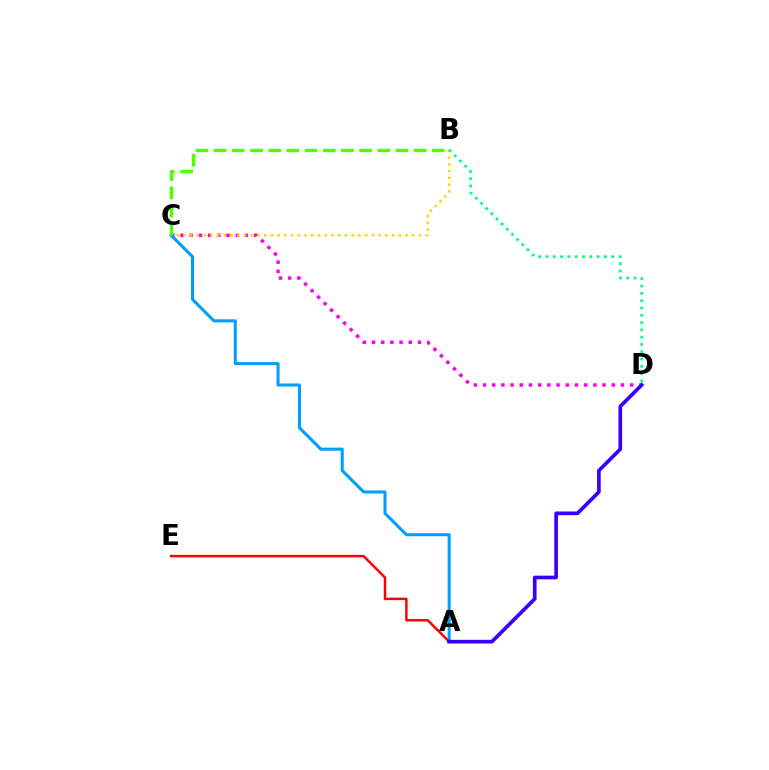{('C', 'D'): [{'color': '#ff00ed', 'line_style': 'dotted', 'thickness': 2.5}], ('B', 'C'): [{'color': '#ffd500', 'line_style': 'dotted', 'thickness': 1.83}, {'color': '#4fff00', 'line_style': 'dashed', 'thickness': 2.47}], ('A', 'C'): [{'color': '#009eff', 'line_style': 'solid', 'thickness': 2.2}], ('B', 'D'): [{'color': '#00ff86', 'line_style': 'dotted', 'thickness': 1.98}], ('A', 'E'): [{'color': '#ff0000', 'line_style': 'solid', 'thickness': 1.77}], ('A', 'D'): [{'color': '#3700ff', 'line_style': 'solid', 'thickness': 2.64}]}